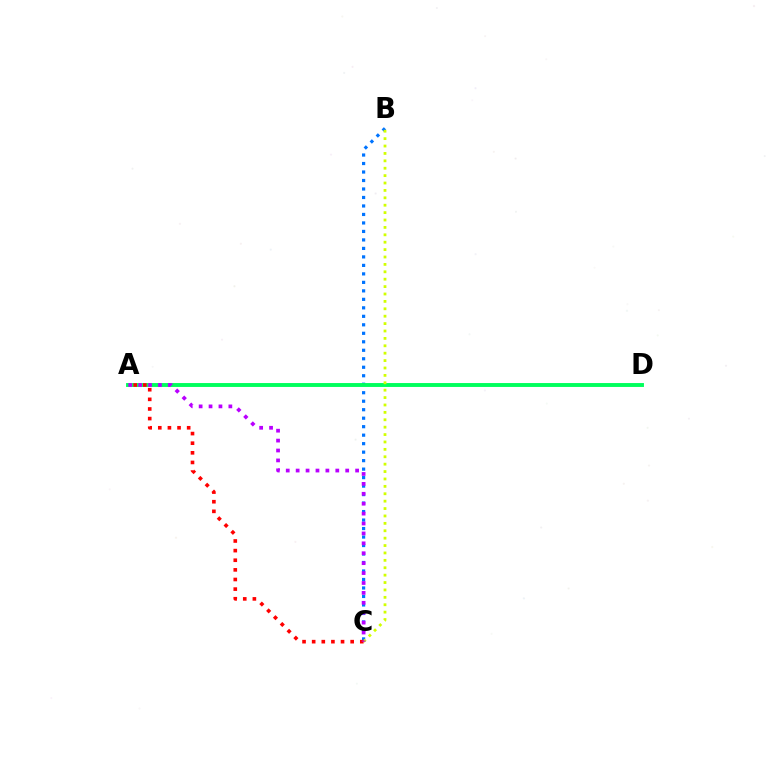{('B', 'C'): [{'color': '#0074ff', 'line_style': 'dotted', 'thickness': 2.31}, {'color': '#d1ff00', 'line_style': 'dotted', 'thickness': 2.01}], ('A', 'D'): [{'color': '#00ff5c', 'line_style': 'solid', 'thickness': 2.81}], ('A', 'C'): [{'color': '#ff0000', 'line_style': 'dotted', 'thickness': 2.62}, {'color': '#b900ff', 'line_style': 'dotted', 'thickness': 2.69}]}